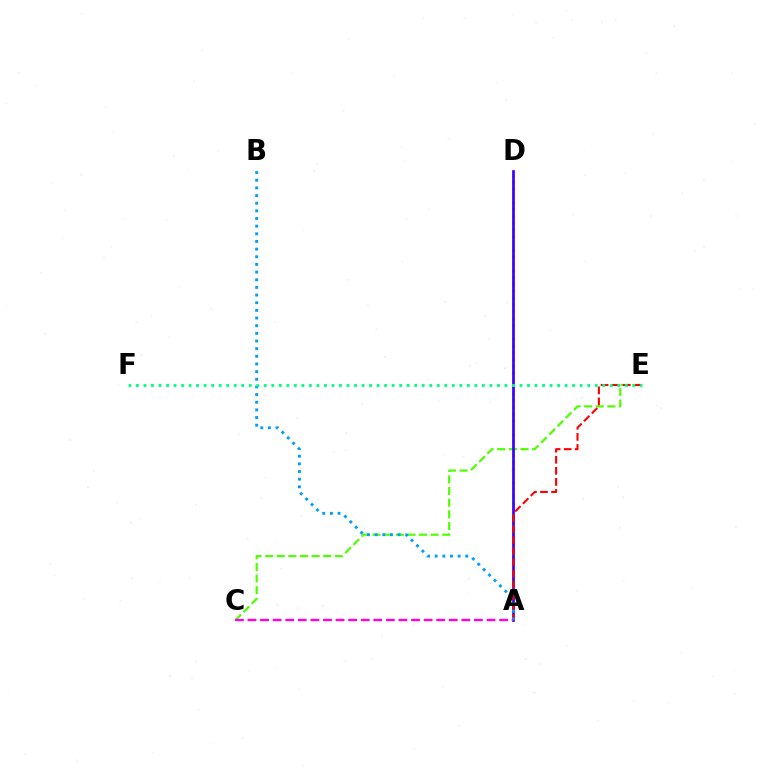{('C', 'E'): [{'color': '#4fff00', 'line_style': 'dashed', 'thickness': 1.58}], ('A', 'D'): [{'color': '#ffd500', 'line_style': 'dotted', 'thickness': 1.86}, {'color': '#3700ff', 'line_style': 'solid', 'thickness': 1.95}], ('A', 'E'): [{'color': '#ff0000', 'line_style': 'dashed', 'thickness': 1.5}], ('A', 'B'): [{'color': '#009eff', 'line_style': 'dotted', 'thickness': 2.08}], ('A', 'C'): [{'color': '#ff00ed', 'line_style': 'dashed', 'thickness': 1.71}], ('E', 'F'): [{'color': '#00ff86', 'line_style': 'dotted', 'thickness': 2.04}]}